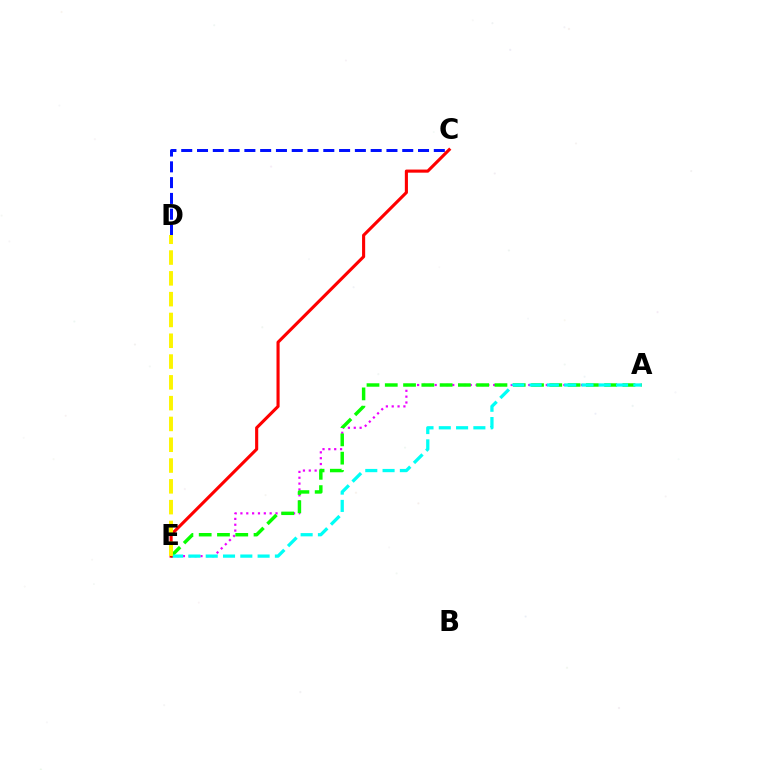{('A', 'E'): [{'color': '#ee00ff', 'line_style': 'dotted', 'thickness': 1.59}, {'color': '#08ff00', 'line_style': 'dashed', 'thickness': 2.48}, {'color': '#00fff6', 'line_style': 'dashed', 'thickness': 2.35}], ('C', 'D'): [{'color': '#0010ff', 'line_style': 'dashed', 'thickness': 2.14}], ('C', 'E'): [{'color': '#ff0000', 'line_style': 'solid', 'thickness': 2.24}], ('D', 'E'): [{'color': '#fcf500', 'line_style': 'dashed', 'thickness': 2.83}]}